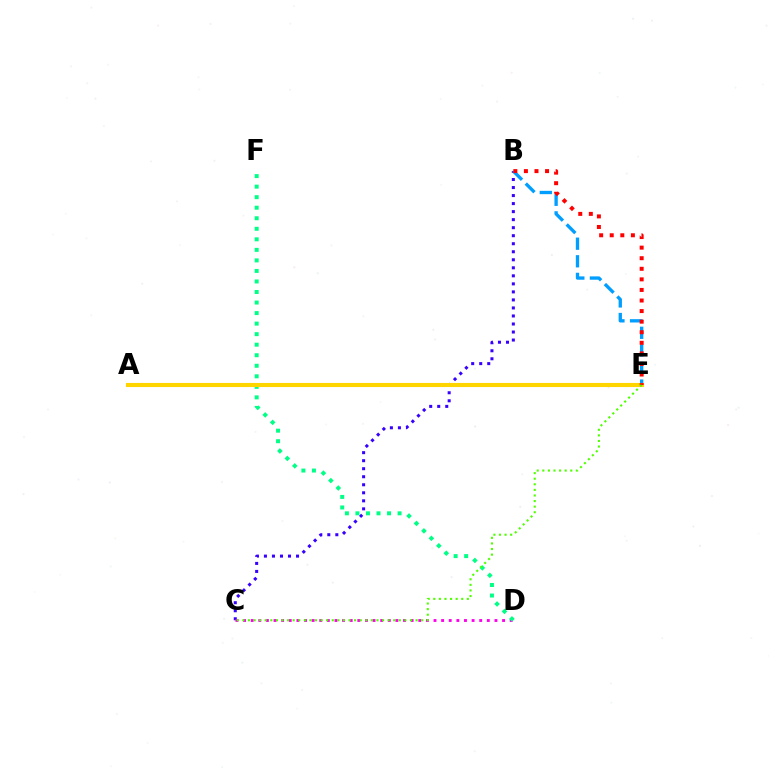{('B', 'C'): [{'color': '#3700ff', 'line_style': 'dotted', 'thickness': 2.18}], ('C', 'D'): [{'color': '#ff00ed', 'line_style': 'dotted', 'thickness': 2.07}], ('D', 'F'): [{'color': '#00ff86', 'line_style': 'dotted', 'thickness': 2.86}], ('B', 'E'): [{'color': '#009eff', 'line_style': 'dashed', 'thickness': 2.39}, {'color': '#ff0000', 'line_style': 'dotted', 'thickness': 2.87}], ('A', 'E'): [{'color': '#ffd500', 'line_style': 'solid', 'thickness': 2.95}], ('C', 'E'): [{'color': '#4fff00', 'line_style': 'dotted', 'thickness': 1.52}]}